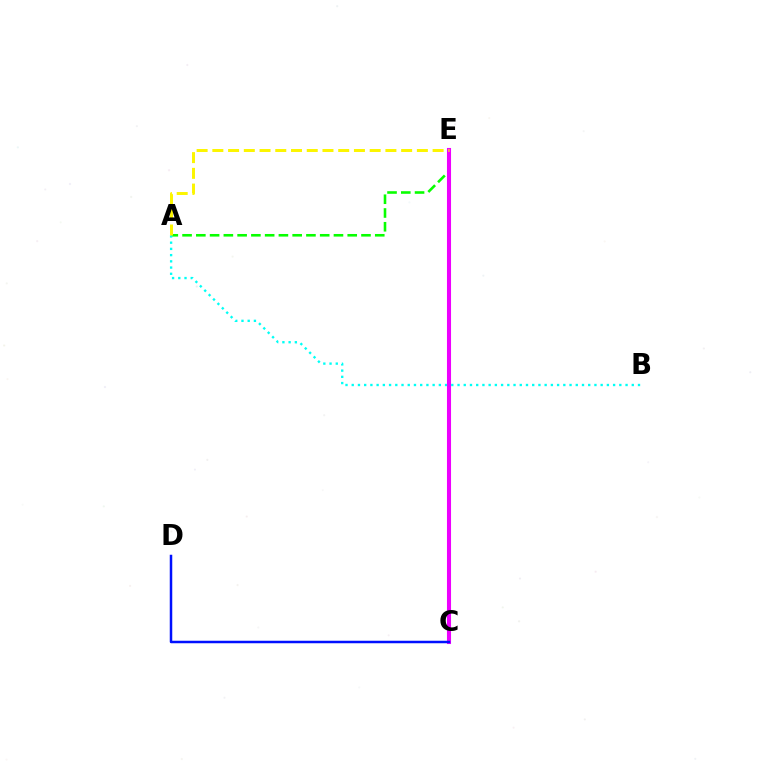{('C', 'E'): [{'color': '#ff0000', 'line_style': 'dotted', 'thickness': 1.51}, {'color': '#ee00ff', 'line_style': 'solid', 'thickness': 2.93}], ('A', 'E'): [{'color': '#08ff00', 'line_style': 'dashed', 'thickness': 1.87}, {'color': '#fcf500', 'line_style': 'dashed', 'thickness': 2.14}], ('A', 'B'): [{'color': '#00fff6', 'line_style': 'dotted', 'thickness': 1.69}], ('C', 'D'): [{'color': '#0010ff', 'line_style': 'solid', 'thickness': 1.8}]}